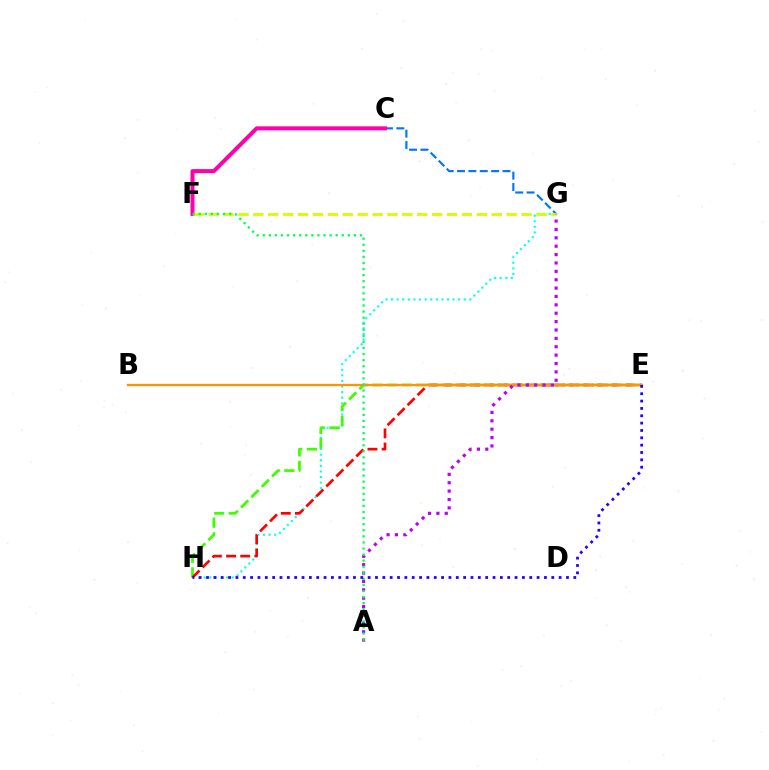{('C', 'G'): [{'color': '#0074ff', 'line_style': 'dashed', 'thickness': 1.54}], ('C', 'F'): [{'color': '#ff00ac', 'line_style': 'solid', 'thickness': 2.89}], ('G', 'H'): [{'color': '#00fff6', 'line_style': 'dotted', 'thickness': 1.52}], ('E', 'H'): [{'color': '#3dff00', 'line_style': 'dashed', 'thickness': 1.99}, {'color': '#ff0000', 'line_style': 'dashed', 'thickness': 1.92}, {'color': '#2500ff', 'line_style': 'dotted', 'thickness': 2.0}], ('F', 'G'): [{'color': '#d1ff00', 'line_style': 'dashed', 'thickness': 2.02}], ('B', 'E'): [{'color': '#ff9400', 'line_style': 'solid', 'thickness': 1.64}], ('A', 'G'): [{'color': '#b900ff', 'line_style': 'dotted', 'thickness': 2.28}], ('A', 'F'): [{'color': '#00ff5c', 'line_style': 'dotted', 'thickness': 1.65}]}